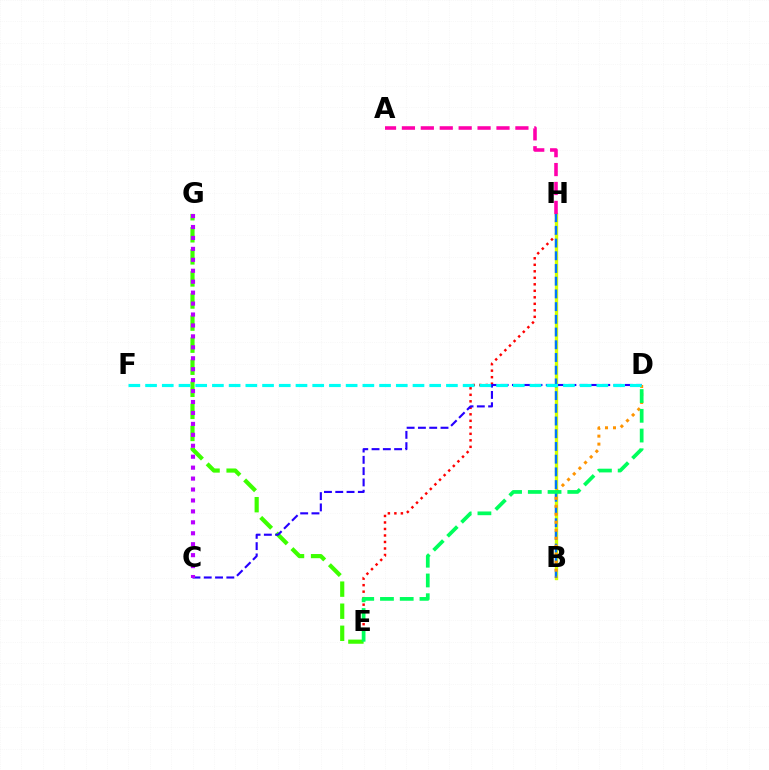{('E', 'G'): [{'color': '#3dff00', 'line_style': 'dashed', 'thickness': 3.0}], ('E', 'H'): [{'color': '#ff0000', 'line_style': 'dotted', 'thickness': 1.77}], ('B', 'H'): [{'color': '#d1ff00', 'line_style': 'solid', 'thickness': 2.41}, {'color': '#0074ff', 'line_style': 'dashed', 'thickness': 1.73}], ('C', 'D'): [{'color': '#2500ff', 'line_style': 'dashed', 'thickness': 1.53}], ('B', 'D'): [{'color': '#ff9400', 'line_style': 'dotted', 'thickness': 2.17}], ('D', 'E'): [{'color': '#00ff5c', 'line_style': 'dashed', 'thickness': 2.68}], ('C', 'G'): [{'color': '#b900ff', 'line_style': 'dotted', 'thickness': 2.97}], ('A', 'H'): [{'color': '#ff00ac', 'line_style': 'dashed', 'thickness': 2.57}], ('D', 'F'): [{'color': '#00fff6', 'line_style': 'dashed', 'thickness': 2.27}]}